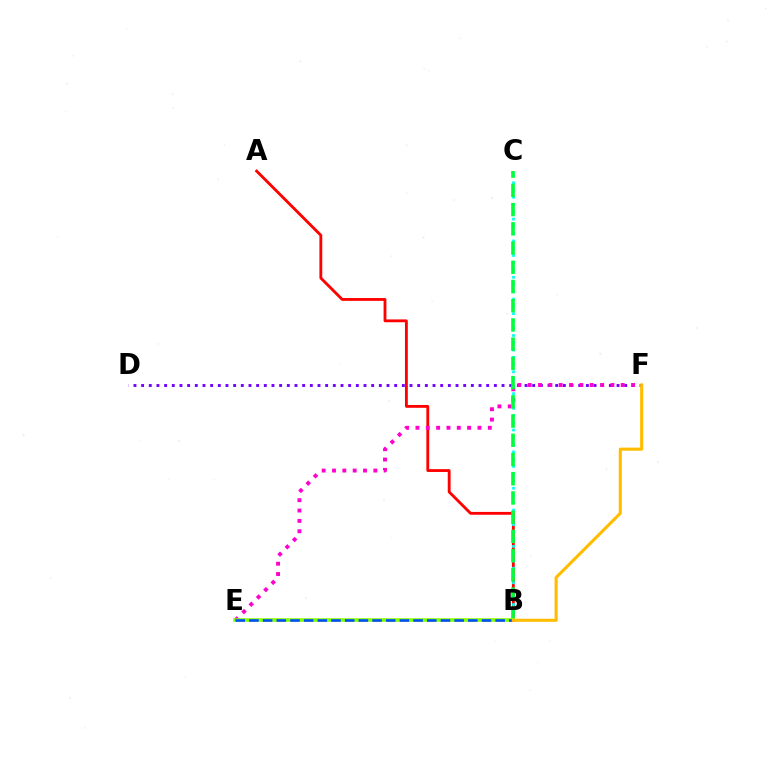{('D', 'F'): [{'color': '#7200ff', 'line_style': 'dotted', 'thickness': 2.08}], ('A', 'B'): [{'color': '#ff0000', 'line_style': 'solid', 'thickness': 2.04}], ('E', 'F'): [{'color': '#ff00cf', 'line_style': 'dotted', 'thickness': 2.81}], ('B', 'C'): [{'color': '#00fff6', 'line_style': 'dotted', 'thickness': 1.98}, {'color': '#00ff39', 'line_style': 'dashed', 'thickness': 2.61}], ('B', 'E'): [{'color': '#84ff00', 'line_style': 'solid', 'thickness': 2.58}, {'color': '#004bff', 'line_style': 'dashed', 'thickness': 1.86}], ('B', 'F'): [{'color': '#ffbd00', 'line_style': 'solid', 'thickness': 2.23}]}